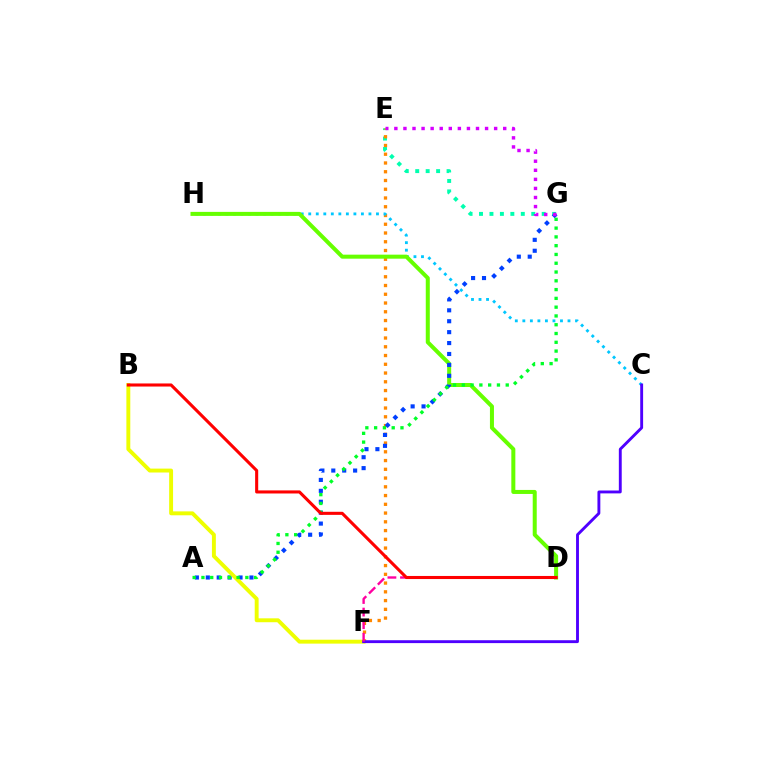{('E', 'G'): [{'color': '#00ffaf', 'line_style': 'dotted', 'thickness': 2.84}, {'color': '#d600ff', 'line_style': 'dotted', 'thickness': 2.46}], ('E', 'F'): [{'color': '#ff8800', 'line_style': 'dotted', 'thickness': 2.38}], ('C', 'H'): [{'color': '#00c7ff', 'line_style': 'dotted', 'thickness': 2.04}], ('D', 'H'): [{'color': '#66ff00', 'line_style': 'solid', 'thickness': 2.89}], ('A', 'G'): [{'color': '#003fff', 'line_style': 'dotted', 'thickness': 2.97}, {'color': '#00ff27', 'line_style': 'dotted', 'thickness': 2.39}], ('B', 'F'): [{'color': '#eeff00', 'line_style': 'solid', 'thickness': 2.81}], ('C', 'F'): [{'color': '#4f00ff', 'line_style': 'solid', 'thickness': 2.07}], ('D', 'F'): [{'color': '#ff00a0', 'line_style': 'dashed', 'thickness': 1.71}], ('B', 'D'): [{'color': '#ff0000', 'line_style': 'solid', 'thickness': 2.22}]}